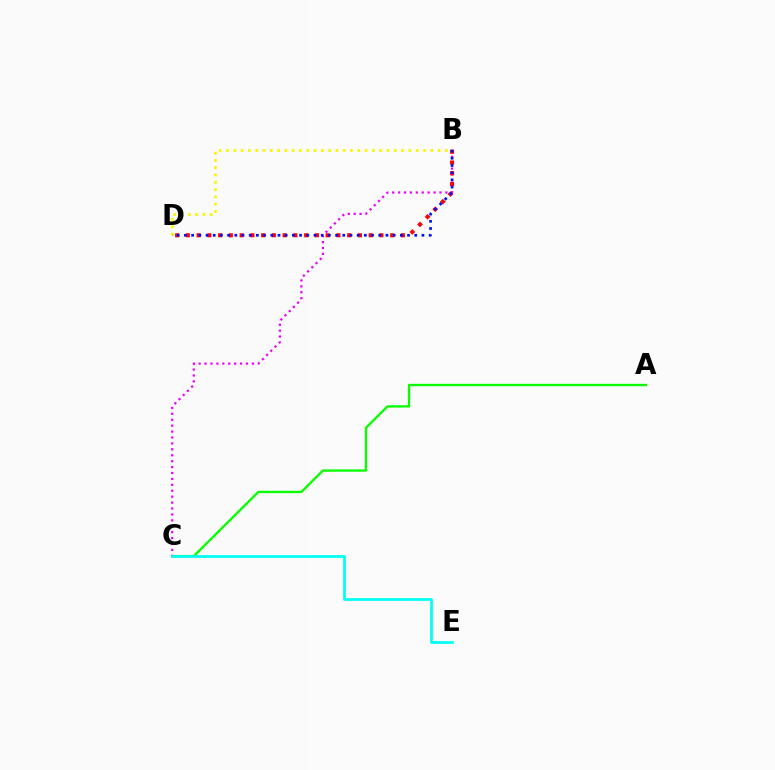{('A', 'C'): [{'color': '#08ff00', 'line_style': 'solid', 'thickness': 1.68}], ('B', 'C'): [{'color': '#ee00ff', 'line_style': 'dotted', 'thickness': 1.61}], ('B', 'D'): [{'color': '#ff0000', 'line_style': 'dotted', 'thickness': 2.92}, {'color': '#fcf500', 'line_style': 'dotted', 'thickness': 1.98}, {'color': '#0010ff', 'line_style': 'dotted', 'thickness': 1.96}], ('C', 'E'): [{'color': '#00fff6', 'line_style': 'solid', 'thickness': 1.98}]}